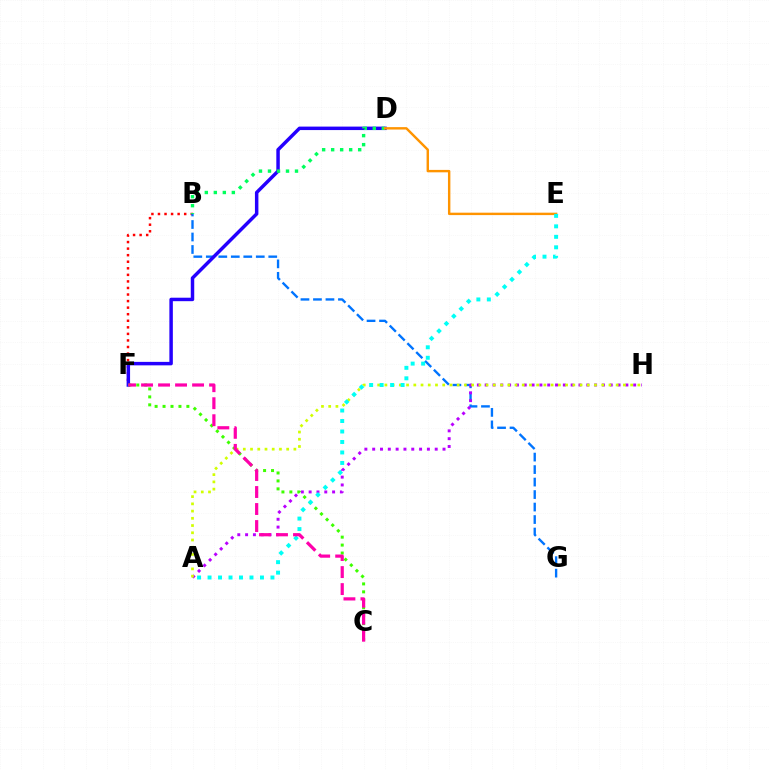{('B', 'F'): [{'color': '#ff0000', 'line_style': 'dotted', 'thickness': 1.78}], ('B', 'G'): [{'color': '#0074ff', 'line_style': 'dashed', 'thickness': 1.7}], ('A', 'H'): [{'color': '#b900ff', 'line_style': 'dotted', 'thickness': 2.12}, {'color': '#d1ff00', 'line_style': 'dotted', 'thickness': 1.96}], ('D', 'F'): [{'color': '#2500ff', 'line_style': 'solid', 'thickness': 2.5}], ('B', 'D'): [{'color': '#00ff5c', 'line_style': 'dotted', 'thickness': 2.45}], ('C', 'F'): [{'color': '#3dff00', 'line_style': 'dotted', 'thickness': 2.16}, {'color': '#ff00ac', 'line_style': 'dashed', 'thickness': 2.31}], ('D', 'E'): [{'color': '#ff9400', 'line_style': 'solid', 'thickness': 1.74}], ('A', 'E'): [{'color': '#00fff6', 'line_style': 'dotted', 'thickness': 2.85}]}